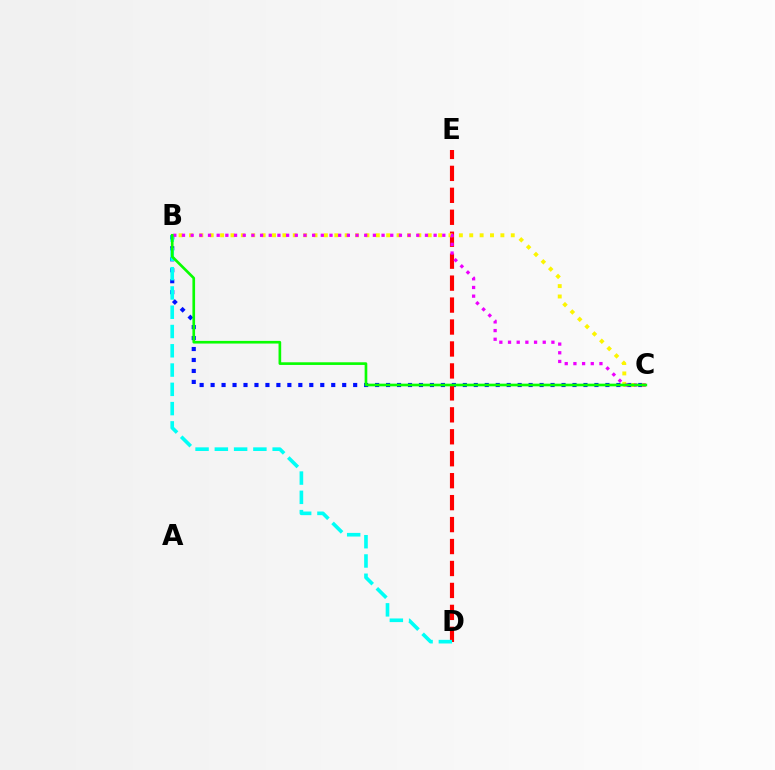{('B', 'C'): [{'color': '#0010ff', 'line_style': 'dotted', 'thickness': 2.98}, {'color': '#fcf500', 'line_style': 'dotted', 'thickness': 2.82}, {'color': '#ee00ff', 'line_style': 'dotted', 'thickness': 2.36}, {'color': '#08ff00', 'line_style': 'solid', 'thickness': 1.92}], ('D', 'E'): [{'color': '#ff0000', 'line_style': 'dashed', 'thickness': 2.98}], ('B', 'D'): [{'color': '#00fff6', 'line_style': 'dashed', 'thickness': 2.62}]}